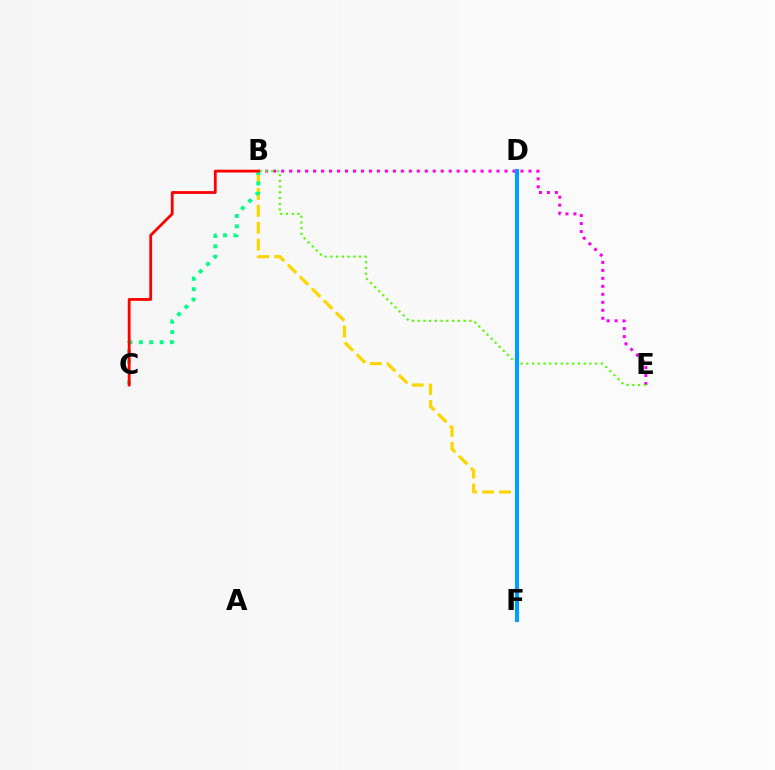{('B', 'E'): [{'color': '#ff00ed', 'line_style': 'dotted', 'thickness': 2.17}, {'color': '#4fff00', 'line_style': 'dotted', 'thickness': 1.56}], ('B', 'F'): [{'color': '#ffd500', 'line_style': 'dashed', 'thickness': 2.3}], ('B', 'C'): [{'color': '#00ff86', 'line_style': 'dotted', 'thickness': 2.82}, {'color': '#ff0000', 'line_style': 'solid', 'thickness': 2.02}], ('D', 'F'): [{'color': '#3700ff', 'line_style': 'solid', 'thickness': 1.77}, {'color': '#009eff', 'line_style': 'solid', 'thickness': 2.96}]}